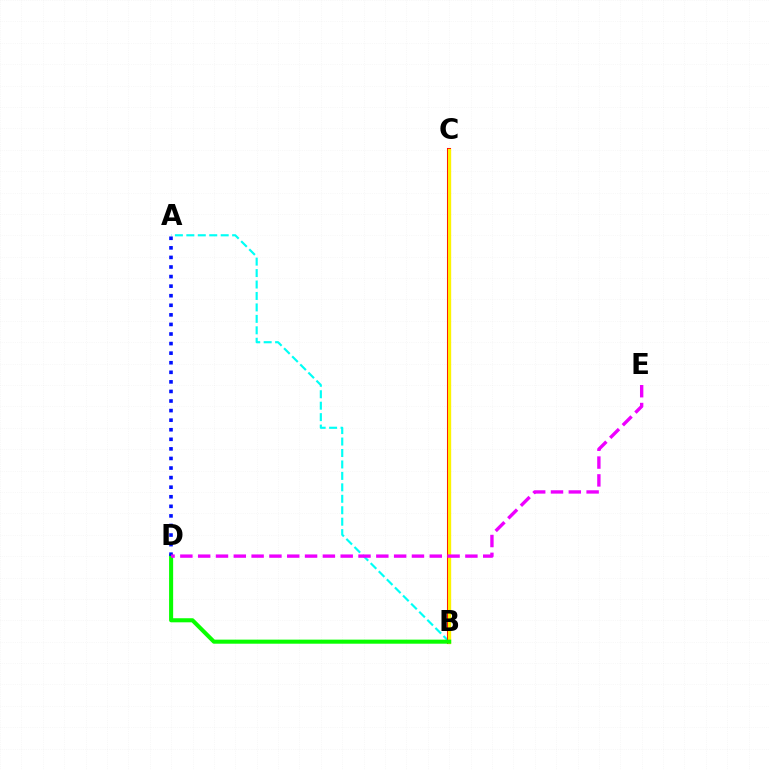{('A', 'B'): [{'color': '#00fff6', 'line_style': 'dashed', 'thickness': 1.56}], ('B', 'C'): [{'color': '#ff0000', 'line_style': 'solid', 'thickness': 2.92}, {'color': '#fcf500', 'line_style': 'solid', 'thickness': 2.34}], ('B', 'D'): [{'color': '#08ff00', 'line_style': 'solid', 'thickness': 2.93}], ('A', 'D'): [{'color': '#0010ff', 'line_style': 'dotted', 'thickness': 2.6}], ('D', 'E'): [{'color': '#ee00ff', 'line_style': 'dashed', 'thickness': 2.42}]}